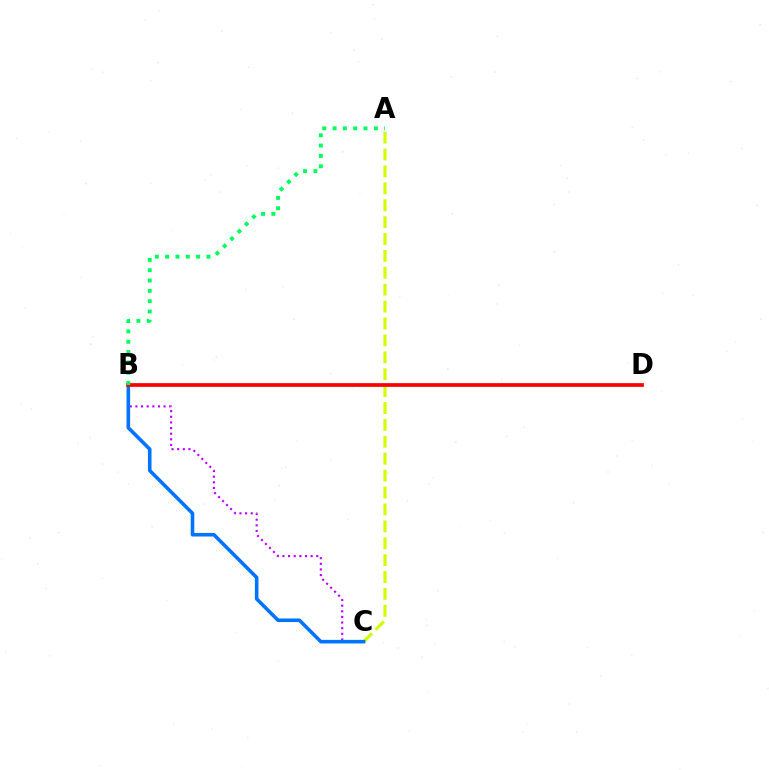{('B', 'C'): [{'color': '#b900ff', 'line_style': 'dotted', 'thickness': 1.53}, {'color': '#0074ff', 'line_style': 'solid', 'thickness': 2.58}], ('A', 'C'): [{'color': '#d1ff00', 'line_style': 'dashed', 'thickness': 2.3}], ('B', 'D'): [{'color': '#ff0000', 'line_style': 'solid', 'thickness': 2.68}], ('A', 'B'): [{'color': '#00ff5c', 'line_style': 'dotted', 'thickness': 2.81}]}